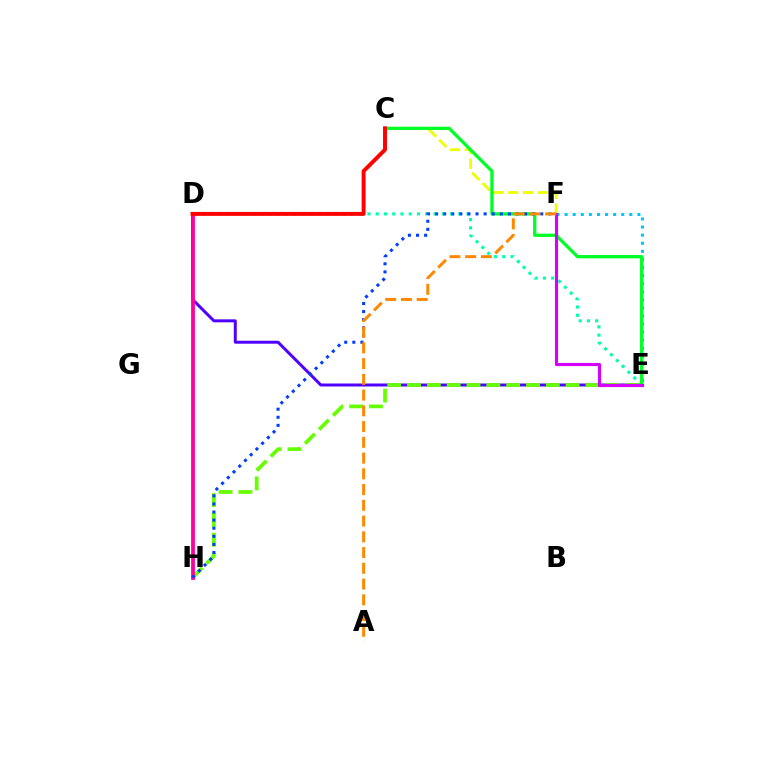{('D', 'E'): [{'color': '#4f00ff', 'line_style': 'solid', 'thickness': 2.14}, {'color': '#00ffaf', 'line_style': 'dotted', 'thickness': 2.24}], ('E', 'H'): [{'color': '#66ff00', 'line_style': 'dashed', 'thickness': 2.69}], ('E', 'F'): [{'color': '#00c7ff', 'line_style': 'dotted', 'thickness': 2.2}, {'color': '#d600ff', 'line_style': 'solid', 'thickness': 2.26}], ('D', 'H'): [{'color': '#ff00a0', 'line_style': 'solid', 'thickness': 2.73}], ('C', 'F'): [{'color': '#eeff00', 'line_style': 'dashed', 'thickness': 2.0}], ('C', 'E'): [{'color': '#00ff27', 'line_style': 'solid', 'thickness': 2.36}], ('F', 'H'): [{'color': '#003fff', 'line_style': 'dotted', 'thickness': 2.2}], ('A', 'F'): [{'color': '#ff8800', 'line_style': 'dashed', 'thickness': 2.14}], ('C', 'D'): [{'color': '#ff0000', 'line_style': 'solid', 'thickness': 2.84}]}